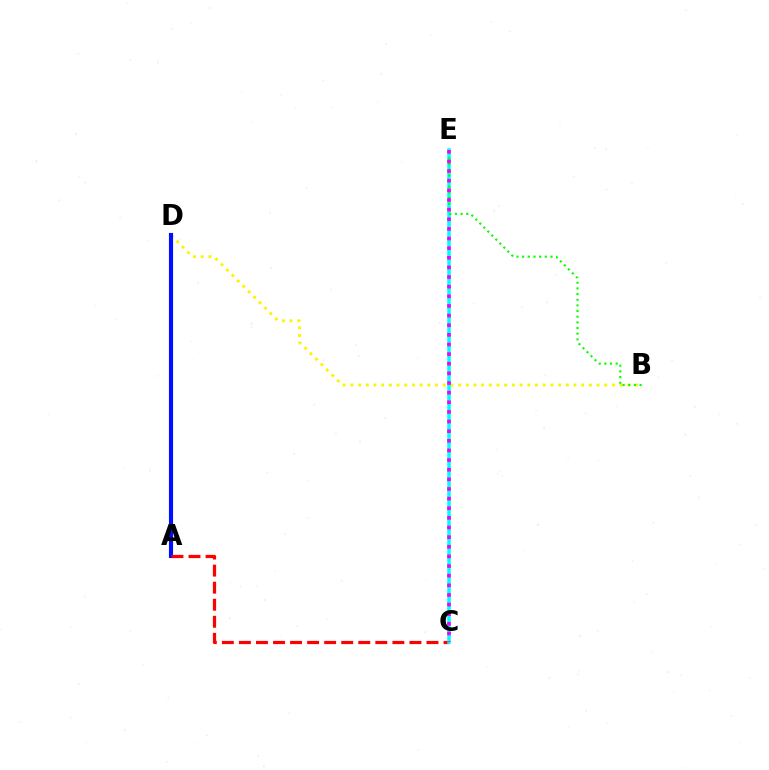{('B', 'D'): [{'color': '#fcf500', 'line_style': 'dotted', 'thickness': 2.09}], ('A', 'D'): [{'color': '#0010ff', 'line_style': 'solid', 'thickness': 2.98}], ('A', 'C'): [{'color': '#ff0000', 'line_style': 'dashed', 'thickness': 2.32}], ('C', 'E'): [{'color': '#00fff6', 'line_style': 'solid', 'thickness': 2.54}, {'color': '#ee00ff', 'line_style': 'dotted', 'thickness': 2.62}], ('B', 'E'): [{'color': '#08ff00', 'line_style': 'dotted', 'thickness': 1.54}]}